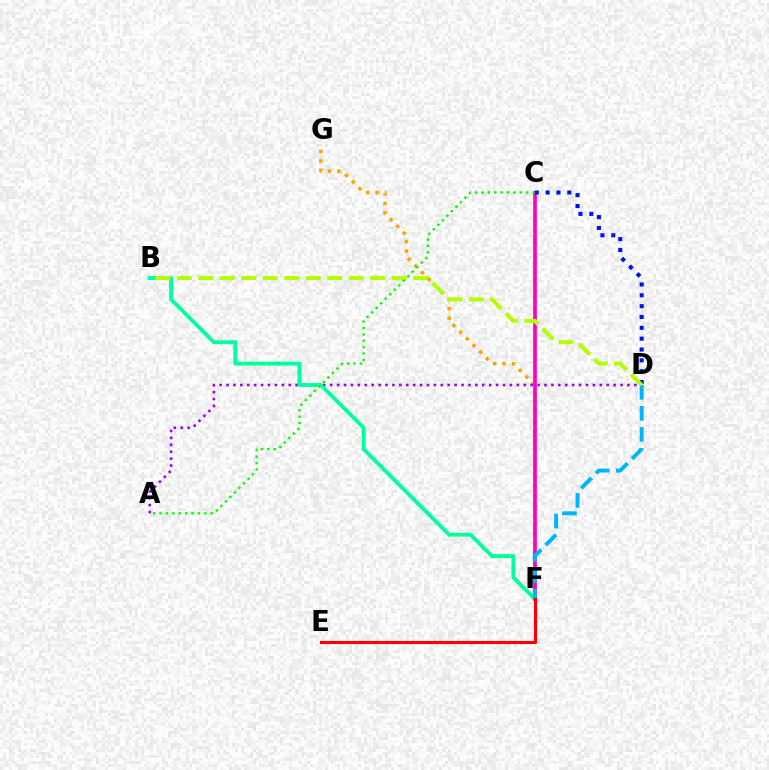{('F', 'G'): [{'color': '#ffa500', 'line_style': 'dotted', 'thickness': 2.56}], ('A', 'D'): [{'color': '#9b00ff', 'line_style': 'dotted', 'thickness': 1.88}], ('B', 'F'): [{'color': '#00ff9d', 'line_style': 'solid', 'thickness': 2.77}], ('C', 'F'): [{'color': '#ff00bd', 'line_style': 'solid', 'thickness': 2.64}], ('C', 'D'): [{'color': '#0010ff', 'line_style': 'dotted', 'thickness': 2.95}], ('D', 'F'): [{'color': '#00b5ff', 'line_style': 'dashed', 'thickness': 2.86}], ('B', 'D'): [{'color': '#b3ff00', 'line_style': 'dashed', 'thickness': 2.92}], ('E', 'F'): [{'color': '#ff0000', 'line_style': 'solid', 'thickness': 2.21}], ('A', 'C'): [{'color': '#08ff00', 'line_style': 'dotted', 'thickness': 1.74}]}